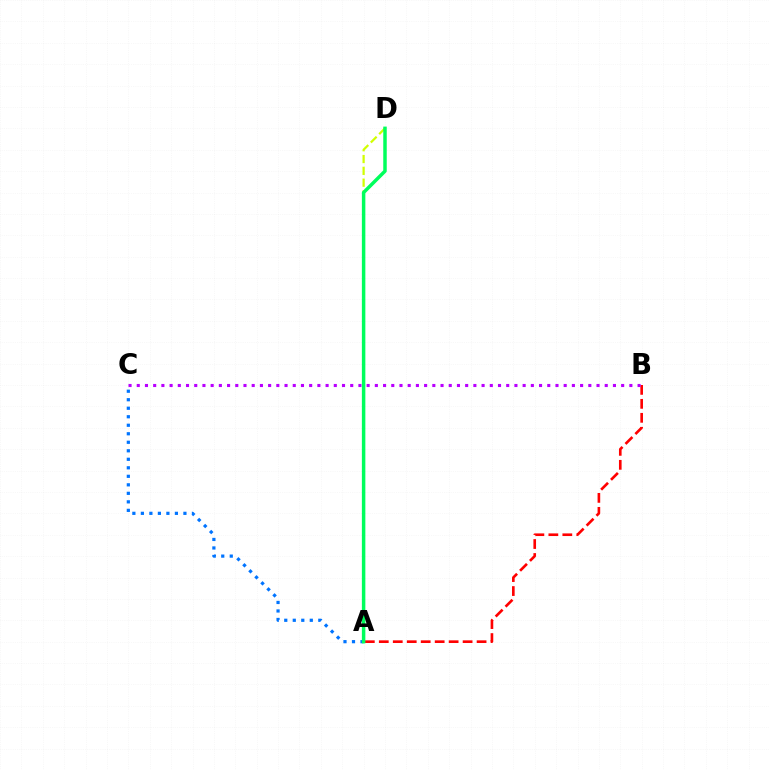{('A', 'B'): [{'color': '#ff0000', 'line_style': 'dashed', 'thickness': 1.9}], ('A', 'D'): [{'color': '#d1ff00', 'line_style': 'dashed', 'thickness': 1.6}, {'color': '#00ff5c', 'line_style': 'solid', 'thickness': 2.5}], ('B', 'C'): [{'color': '#b900ff', 'line_style': 'dotted', 'thickness': 2.23}], ('A', 'C'): [{'color': '#0074ff', 'line_style': 'dotted', 'thickness': 2.31}]}